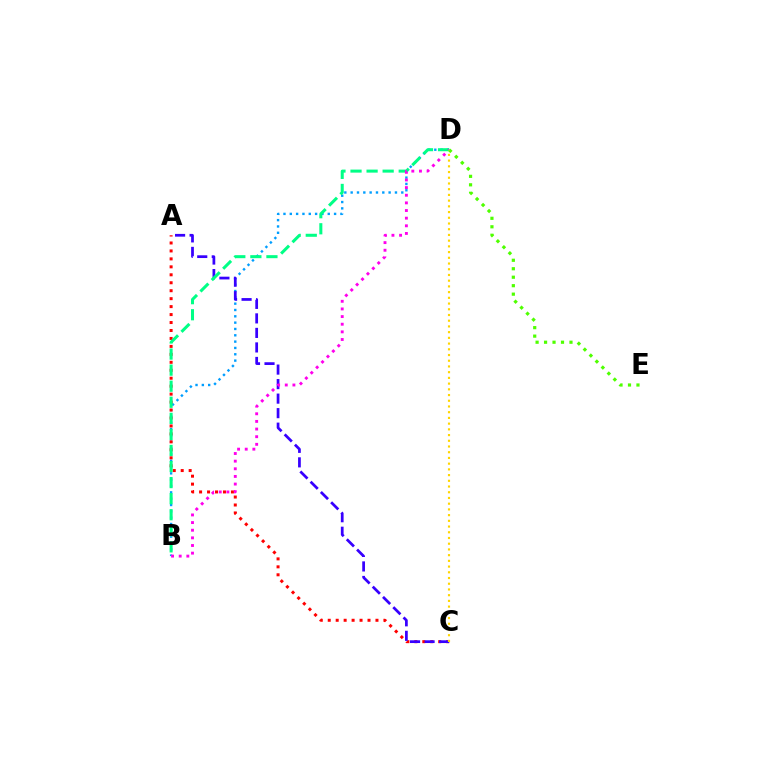{('B', 'D'): [{'color': '#009eff', 'line_style': 'dotted', 'thickness': 1.72}, {'color': '#00ff86', 'line_style': 'dashed', 'thickness': 2.18}, {'color': '#ff00ed', 'line_style': 'dotted', 'thickness': 2.08}], ('A', 'C'): [{'color': '#ff0000', 'line_style': 'dotted', 'thickness': 2.16}, {'color': '#3700ff', 'line_style': 'dashed', 'thickness': 1.97}], ('D', 'E'): [{'color': '#4fff00', 'line_style': 'dotted', 'thickness': 2.3}], ('C', 'D'): [{'color': '#ffd500', 'line_style': 'dotted', 'thickness': 1.55}]}